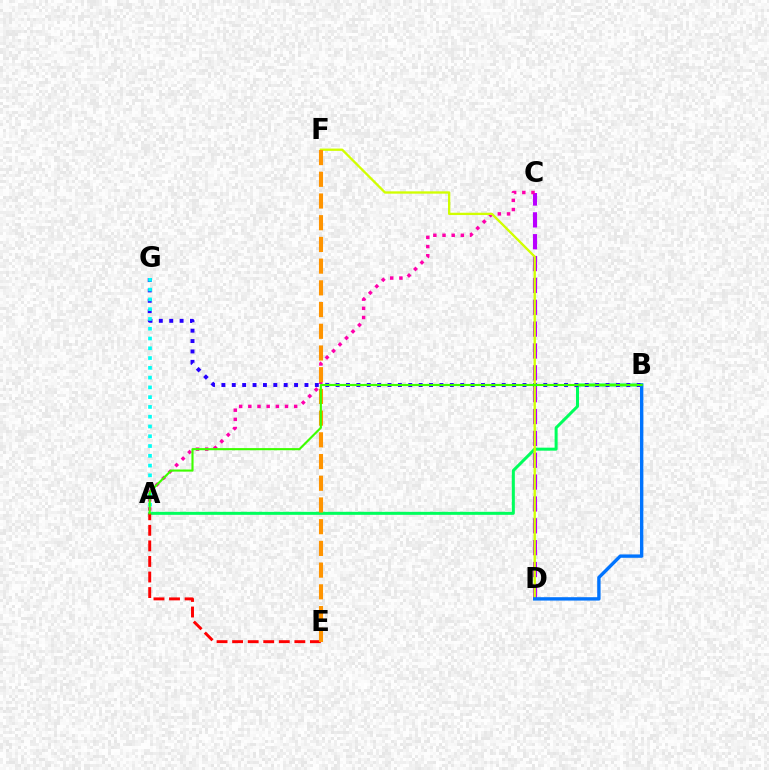{('C', 'D'): [{'color': '#b900ff', 'line_style': 'dashed', 'thickness': 2.97}], ('A', 'C'): [{'color': '#ff00ac', 'line_style': 'dotted', 'thickness': 2.49}], ('A', 'B'): [{'color': '#00ff5c', 'line_style': 'solid', 'thickness': 2.16}, {'color': '#3dff00', 'line_style': 'solid', 'thickness': 1.54}], ('B', 'G'): [{'color': '#2500ff', 'line_style': 'dotted', 'thickness': 2.82}], ('A', 'G'): [{'color': '#00fff6', 'line_style': 'dotted', 'thickness': 2.66}], ('D', 'F'): [{'color': '#d1ff00', 'line_style': 'solid', 'thickness': 1.67}], ('A', 'E'): [{'color': '#ff0000', 'line_style': 'dashed', 'thickness': 2.11}], ('E', 'F'): [{'color': '#ff9400', 'line_style': 'dashed', 'thickness': 2.95}], ('B', 'D'): [{'color': '#0074ff', 'line_style': 'solid', 'thickness': 2.43}]}